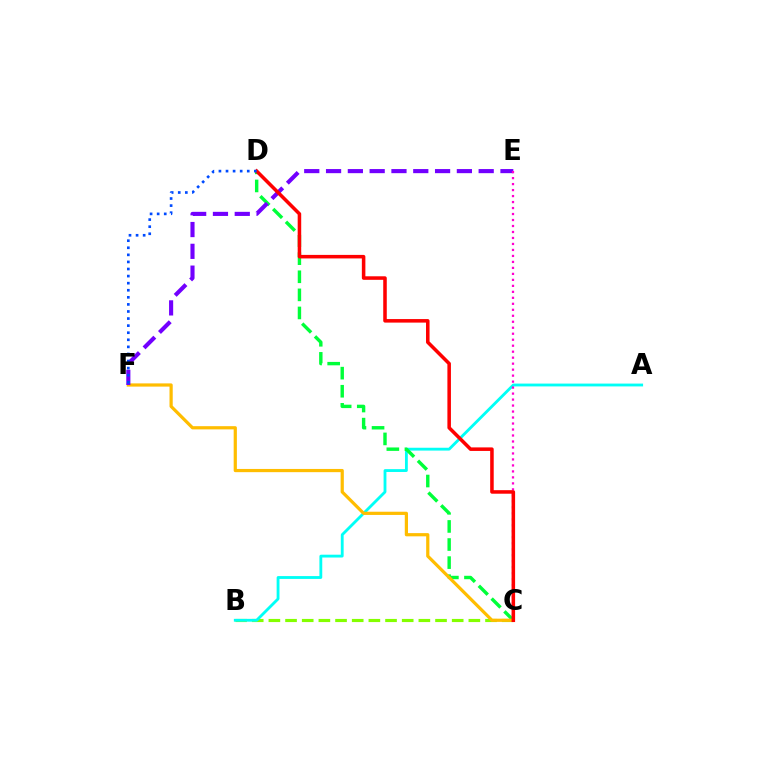{('B', 'C'): [{'color': '#84ff00', 'line_style': 'dashed', 'thickness': 2.26}], ('A', 'B'): [{'color': '#00fff6', 'line_style': 'solid', 'thickness': 2.04}], ('C', 'D'): [{'color': '#00ff39', 'line_style': 'dashed', 'thickness': 2.46}, {'color': '#ff0000', 'line_style': 'solid', 'thickness': 2.55}], ('C', 'F'): [{'color': '#ffbd00', 'line_style': 'solid', 'thickness': 2.31}], ('E', 'F'): [{'color': '#7200ff', 'line_style': 'dashed', 'thickness': 2.96}], ('C', 'E'): [{'color': '#ff00cf', 'line_style': 'dotted', 'thickness': 1.63}], ('D', 'F'): [{'color': '#004bff', 'line_style': 'dotted', 'thickness': 1.92}]}